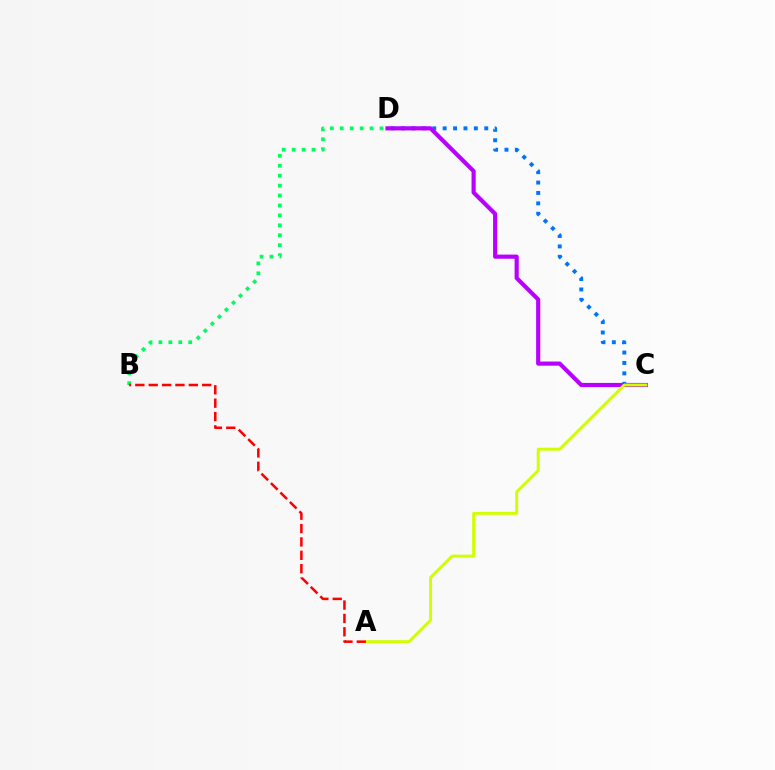{('C', 'D'): [{'color': '#0074ff', 'line_style': 'dotted', 'thickness': 2.83}, {'color': '#b900ff', 'line_style': 'solid', 'thickness': 2.99}], ('A', 'C'): [{'color': '#d1ff00', 'line_style': 'solid', 'thickness': 2.13}], ('B', 'D'): [{'color': '#00ff5c', 'line_style': 'dotted', 'thickness': 2.7}], ('A', 'B'): [{'color': '#ff0000', 'line_style': 'dashed', 'thickness': 1.82}]}